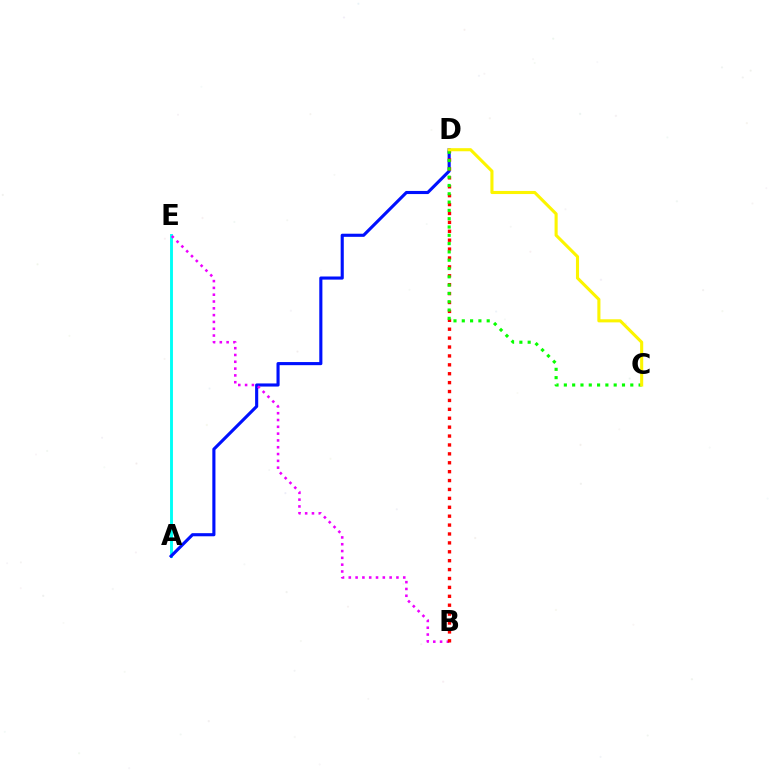{('A', 'E'): [{'color': '#00fff6', 'line_style': 'solid', 'thickness': 2.08}], ('A', 'D'): [{'color': '#0010ff', 'line_style': 'solid', 'thickness': 2.24}], ('B', 'E'): [{'color': '#ee00ff', 'line_style': 'dotted', 'thickness': 1.85}], ('B', 'D'): [{'color': '#ff0000', 'line_style': 'dotted', 'thickness': 2.42}], ('C', 'D'): [{'color': '#08ff00', 'line_style': 'dotted', 'thickness': 2.26}, {'color': '#fcf500', 'line_style': 'solid', 'thickness': 2.22}]}